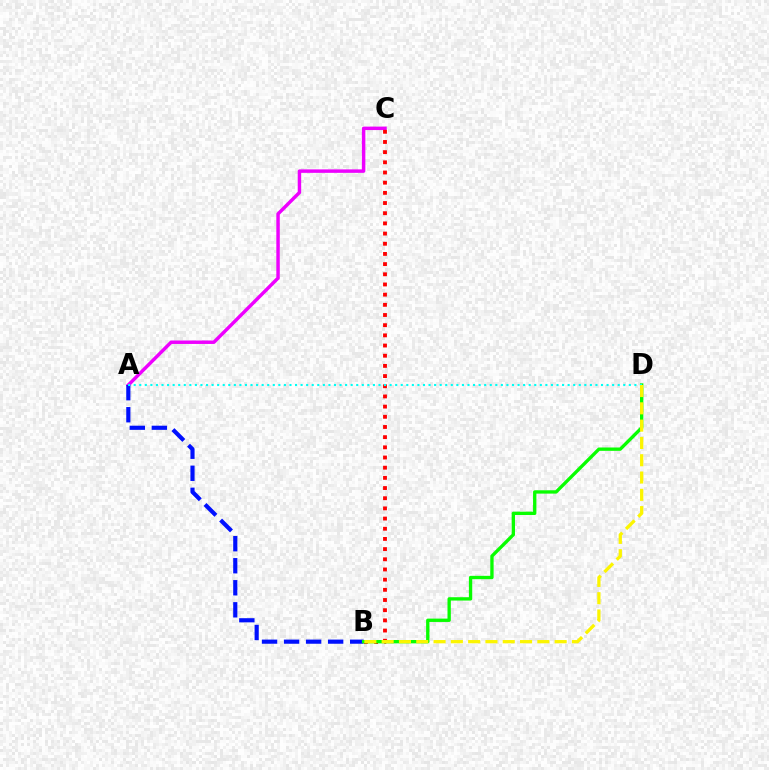{('A', 'C'): [{'color': '#ee00ff', 'line_style': 'solid', 'thickness': 2.49}], ('A', 'B'): [{'color': '#0010ff', 'line_style': 'dashed', 'thickness': 2.99}], ('B', 'C'): [{'color': '#ff0000', 'line_style': 'dotted', 'thickness': 2.77}], ('B', 'D'): [{'color': '#08ff00', 'line_style': 'solid', 'thickness': 2.4}, {'color': '#fcf500', 'line_style': 'dashed', 'thickness': 2.35}], ('A', 'D'): [{'color': '#00fff6', 'line_style': 'dotted', 'thickness': 1.51}]}